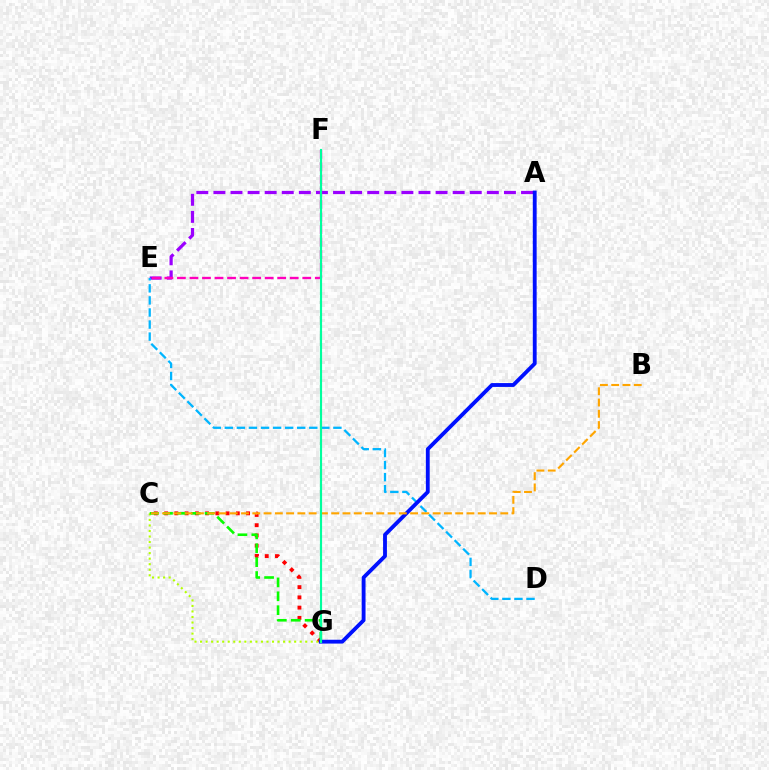{('C', 'G'): [{'color': '#ff0000', 'line_style': 'dotted', 'thickness': 2.78}, {'color': '#b3ff00', 'line_style': 'dotted', 'thickness': 1.5}, {'color': '#08ff00', 'line_style': 'dashed', 'thickness': 1.89}], ('A', 'E'): [{'color': '#9b00ff', 'line_style': 'dashed', 'thickness': 2.32}], ('D', 'E'): [{'color': '#00b5ff', 'line_style': 'dashed', 'thickness': 1.64}], ('A', 'G'): [{'color': '#0010ff', 'line_style': 'solid', 'thickness': 2.77}], ('B', 'C'): [{'color': '#ffa500', 'line_style': 'dashed', 'thickness': 1.53}], ('E', 'F'): [{'color': '#ff00bd', 'line_style': 'dashed', 'thickness': 1.7}], ('F', 'G'): [{'color': '#00ff9d', 'line_style': 'solid', 'thickness': 1.56}]}